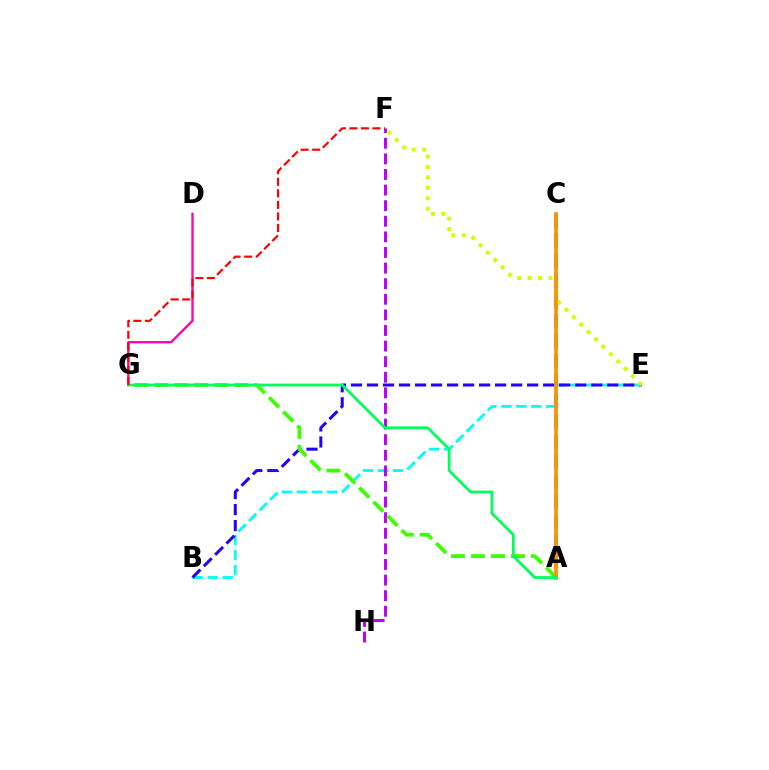{('D', 'G'): [{'color': '#ff00ac', 'line_style': 'solid', 'thickness': 1.67}], ('B', 'E'): [{'color': '#00fff6', 'line_style': 'dashed', 'thickness': 2.04}, {'color': '#2500ff', 'line_style': 'dashed', 'thickness': 2.18}], ('F', 'H'): [{'color': '#b900ff', 'line_style': 'dashed', 'thickness': 2.12}], ('A', 'G'): [{'color': '#3dff00', 'line_style': 'dashed', 'thickness': 2.72}, {'color': '#00ff5c', 'line_style': 'solid', 'thickness': 1.99}], ('A', 'C'): [{'color': '#0074ff', 'line_style': 'dashed', 'thickness': 2.72}, {'color': '#ff9400', 'line_style': 'solid', 'thickness': 2.69}], ('E', 'F'): [{'color': '#d1ff00', 'line_style': 'dotted', 'thickness': 2.84}], ('F', 'G'): [{'color': '#ff0000', 'line_style': 'dashed', 'thickness': 1.57}]}